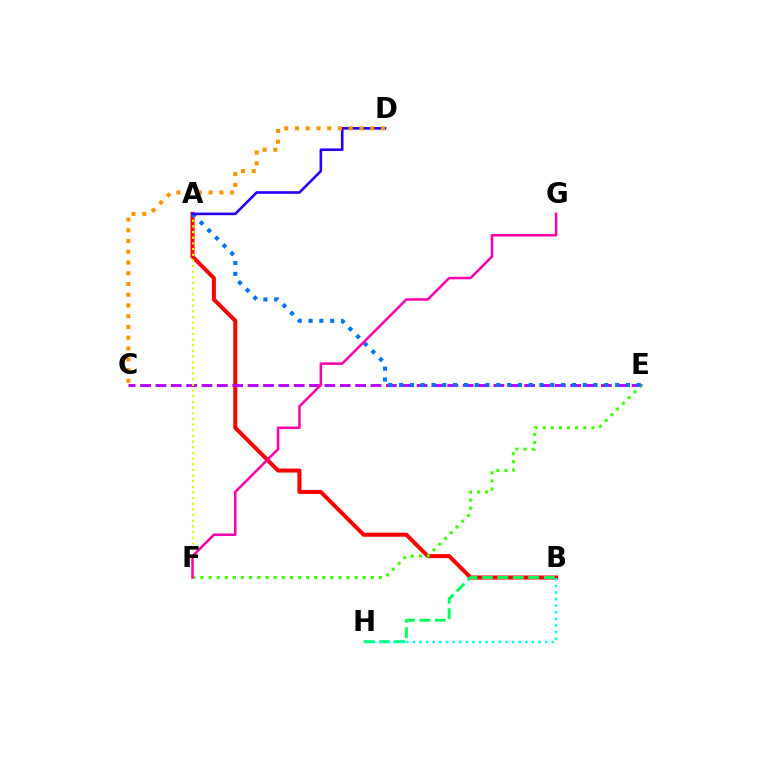{('A', 'B'): [{'color': '#ff0000', 'line_style': 'solid', 'thickness': 2.9}], ('B', 'H'): [{'color': '#00ff5c', 'line_style': 'dashed', 'thickness': 2.1}, {'color': '#00fff6', 'line_style': 'dotted', 'thickness': 1.8}], ('C', 'E'): [{'color': '#b900ff', 'line_style': 'dashed', 'thickness': 2.09}], ('E', 'F'): [{'color': '#3dff00', 'line_style': 'dotted', 'thickness': 2.2}], ('A', 'F'): [{'color': '#d1ff00', 'line_style': 'dotted', 'thickness': 1.54}], ('A', 'E'): [{'color': '#0074ff', 'line_style': 'dotted', 'thickness': 2.94}], ('F', 'G'): [{'color': '#ff00ac', 'line_style': 'solid', 'thickness': 1.82}], ('A', 'D'): [{'color': '#2500ff', 'line_style': 'solid', 'thickness': 1.88}], ('C', 'D'): [{'color': '#ff9400', 'line_style': 'dotted', 'thickness': 2.92}]}